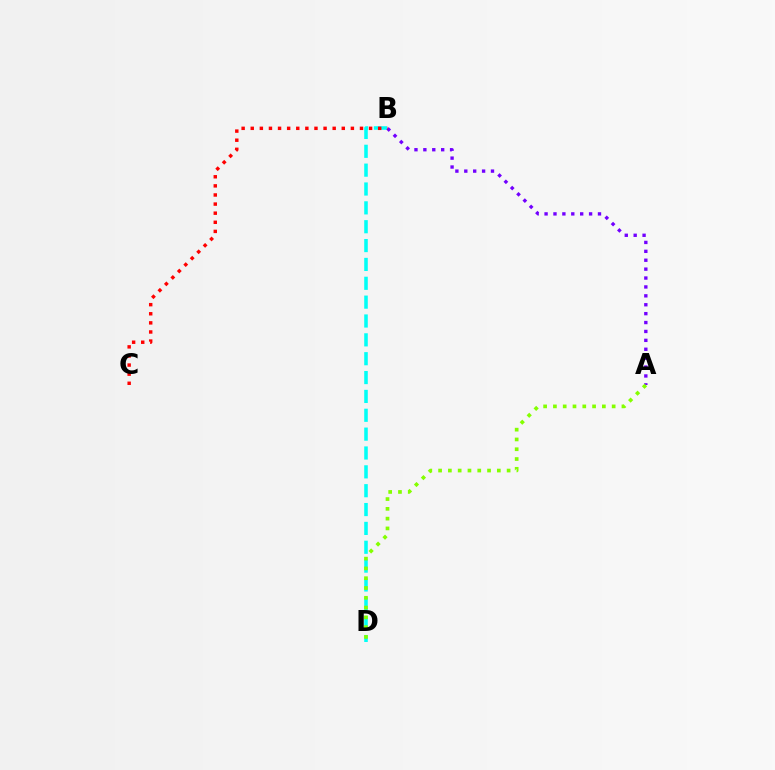{('B', 'D'): [{'color': '#00fff6', 'line_style': 'dashed', 'thickness': 2.56}], ('A', 'B'): [{'color': '#7200ff', 'line_style': 'dotted', 'thickness': 2.42}], ('B', 'C'): [{'color': '#ff0000', 'line_style': 'dotted', 'thickness': 2.47}], ('A', 'D'): [{'color': '#84ff00', 'line_style': 'dotted', 'thickness': 2.66}]}